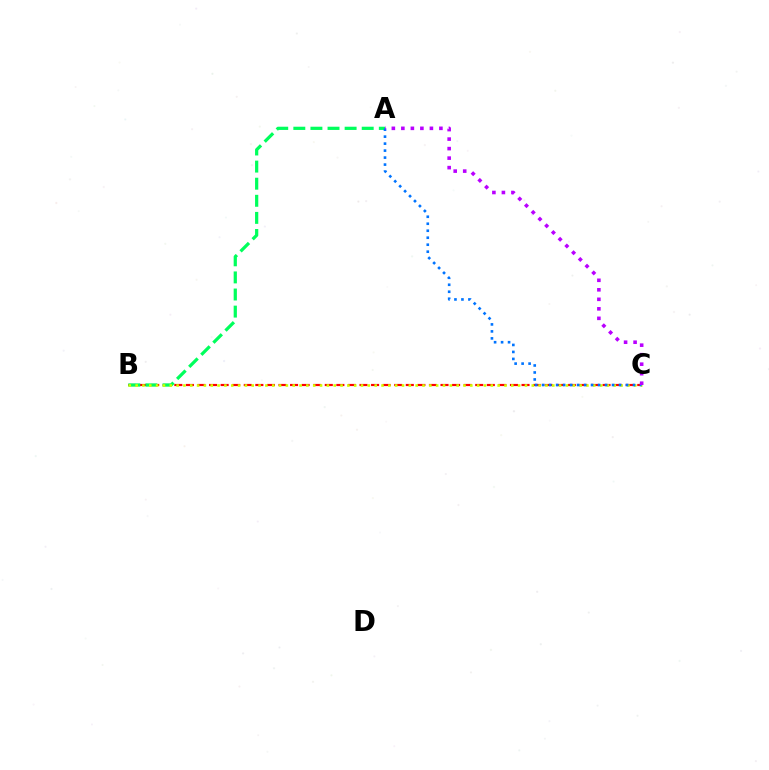{('B', 'C'): [{'color': '#ff0000', 'line_style': 'dashed', 'thickness': 1.57}, {'color': '#d1ff00', 'line_style': 'dotted', 'thickness': 1.86}], ('A', 'B'): [{'color': '#00ff5c', 'line_style': 'dashed', 'thickness': 2.32}], ('A', 'C'): [{'color': '#0074ff', 'line_style': 'dotted', 'thickness': 1.9}, {'color': '#b900ff', 'line_style': 'dotted', 'thickness': 2.58}]}